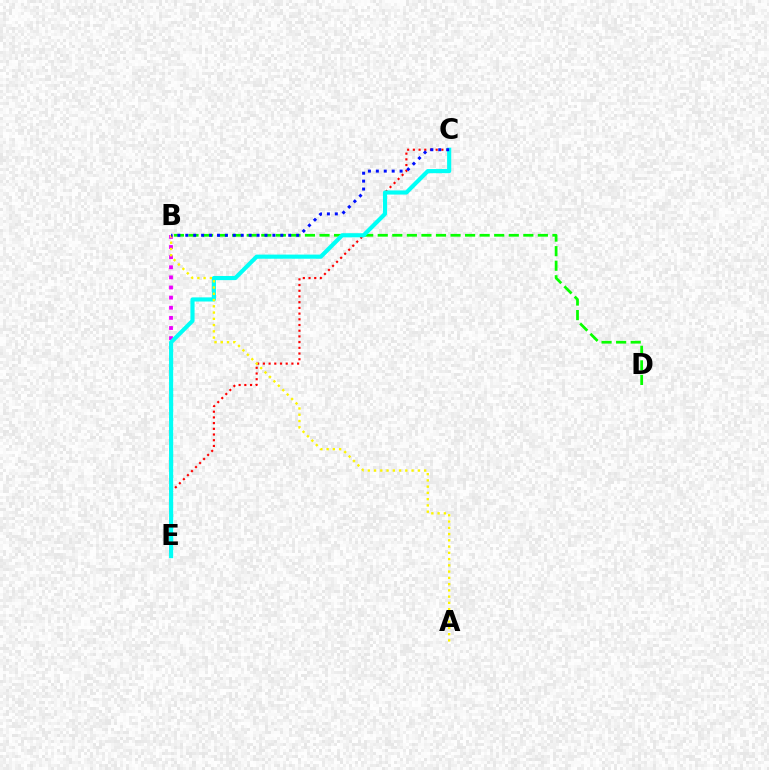{('B', 'E'): [{'color': '#ee00ff', 'line_style': 'dotted', 'thickness': 2.75}], ('C', 'E'): [{'color': '#ff0000', 'line_style': 'dotted', 'thickness': 1.55}, {'color': '#00fff6', 'line_style': 'solid', 'thickness': 2.98}], ('B', 'D'): [{'color': '#08ff00', 'line_style': 'dashed', 'thickness': 1.98}], ('A', 'B'): [{'color': '#fcf500', 'line_style': 'dotted', 'thickness': 1.7}], ('B', 'C'): [{'color': '#0010ff', 'line_style': 'dotted', 'thickness': 2.15}]}